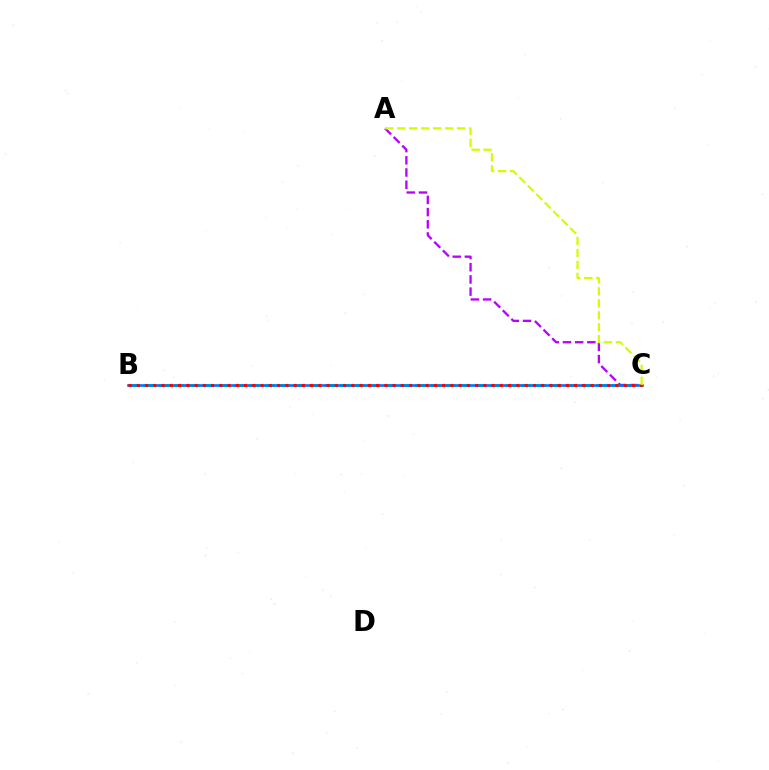{('B', 'C'): [{'color': '#00ff5c', 'line_style': 'dashed', 'thickness': 2.05}, {'color': '#0074ff', 'line_style': 'solid', 'thickness': 1.89}, {'color': '#ff0000', 'line_style': 'dotted', 'thickness': 2.24}], ('A', 'C'): [{'color': '#b900ff', 'line_style': 'dashed', 'thickness': 1.66}, {'color': '#d1ff00', 'line_style': 'dashed', 'thickness': 1.63}]}